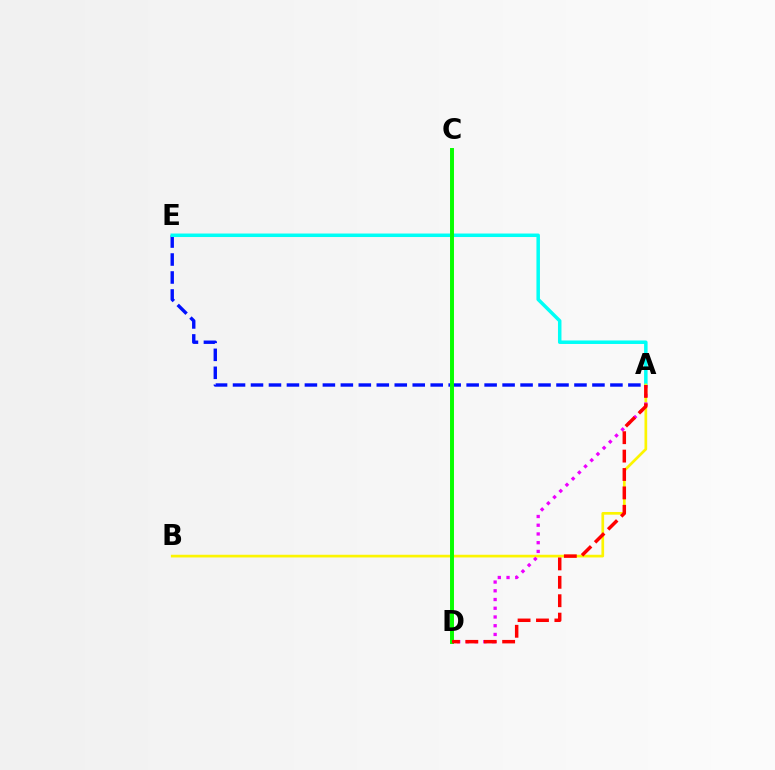{('A', 'E'): [{'color': '#0010ff', 'line_style': 'dashed', 'thickness': 2.44}, {'color': '#00fff6', 'line_style': 'solid', 'thickness': 2.52}], ('A', 'B'): [{'color': '#fcf500', 'line_style': 'solid', 'thickness': 1.94}], ('A', 'D'): [{'color': '#ee00ff', 'line_style': 'dotted', 'thickness': 2.37}, {'color': '#ff0000', 'line_style': 'dashed', 'thickness': 2.5}], ('C', 'D'): [{'color': '#08ff00', 'line_style': 'solid', 'thickness': 2.85}]}